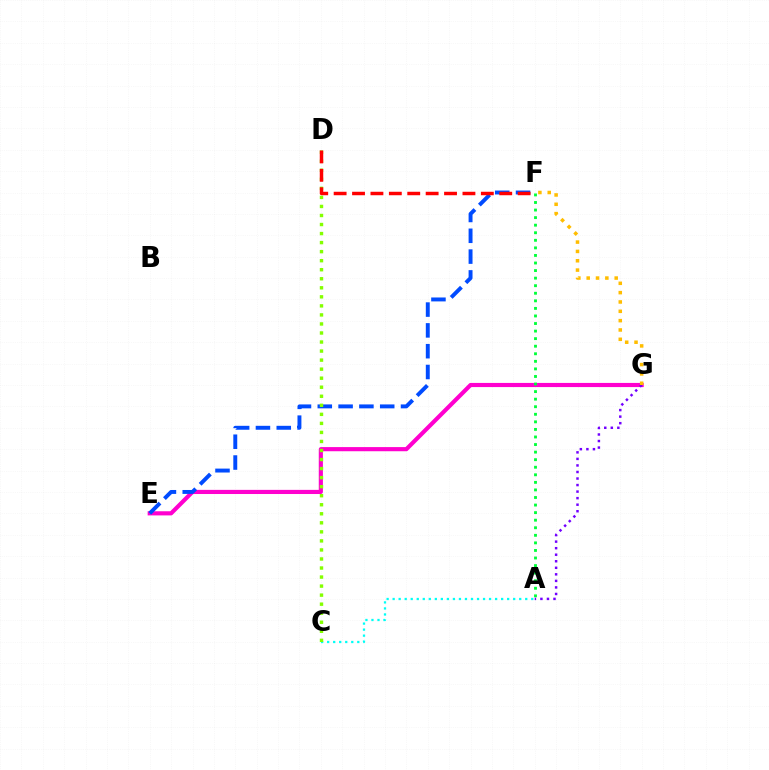{('E', 'G'): [{'color': '#ff00cf', 'line_style': 'solid', 'thickness': 2.99}], ('A', 'F'): [{'color': '#00ff39', 'line_style': 'dotted', 'thickness': 2.06}], ('A', 'C'): [{'color': '#00fff6', 'line_style': 'dotted', 'thickness': 1.64}], ('E', 'F'): [{'color': '#004bff', 'line_style': 'dashed', 'thickness': 2.83}], ('C', 'D'): [{'color': '#84ff00', 'line_style': 'dotted', 'thickness': 2.46}], ('A', 'G'): [{'color': '#7200ff', 'line_style': 'dotted', 'thickness': 1.78}], ('F', 'G'): [{'color': '#ffbd00', 'line_style': 'dotted', 'thickness': 2.54}], ('D', 'F'): [{'color': '#ff0000', 'line_style': 'dashed', 'thickness': 2.5}]}